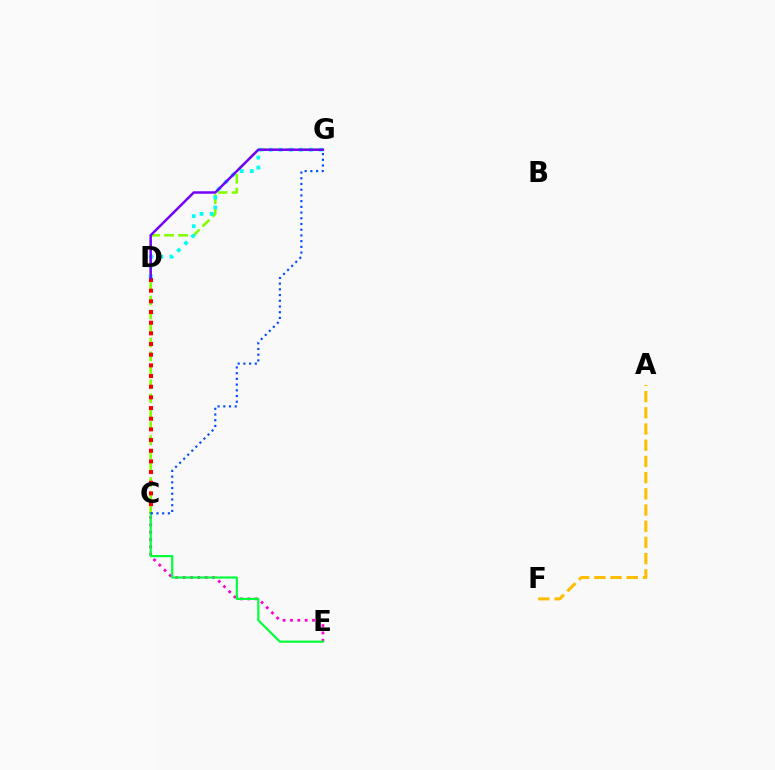{('C', 'G'): [{'color': '#84ff00', 'line_style': 'dashed', 'thickness': 1.9}, {'color': '#004bff', 'line_style': 'dotted', 'thickness': 1.55}], ('C', 'E'): [{'color': '#ff00cf', 'line_style': 'dotted', 'thickness': 2.0}, {'color': '#00ff39', 'line_style': 'solid', 'thickness': 1.56}], ('A', 'F'): [{'color': '#ffbd00', 'line_style': 'dashed', 'thickness': 2.2}], ('D', 'G'): [{'color': '#00fff6', 'line_style': 'dotted', 'thickness': 2.73}, {'color': '#7200ff', 'line_style': 'solid', 'thickness': 1.77}], ('C', 'D'): [{'color': '#ff0000', 'line_style': 'dotted', 'thickness': 2.9}]}